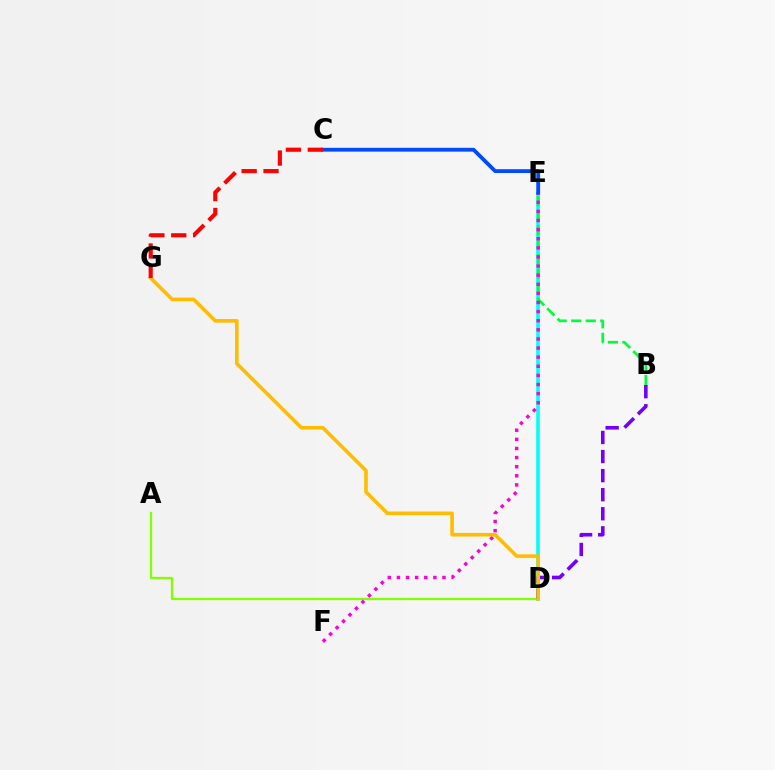{('A', 'D'): [{'color': '#84ff00', 'line_style': 'solid', 'thickness': 1.65}], ('D', 'E'): [{'color': '#00fff6', 'line_style': 'solid', 'thickness': 2.57}], ('B', 'E'): [{'color': '#00ff39', 'line_style': 'dashed', 'thickness': 1.97}], ('E', 'F'): [{'color': '#ff00cf', 'line_style': 'dotted', 'thickness': 2.48}], ('C', 'E'): [{'color': '#004bff', 'line_style': 'solid', 'thickness': 2.76}], ('B', 'D'): [{'color': '#7200ff', 'line_style': 'dashed', 'thickness': 2.59}], ('D', 'G'): [{'color': '#ffbd00', 'line_style': 'solid', 'thickness': 2.6}], ('C', 'G'): [{'color': '#ff0000', 'line_style': 'dashed', 'thickness': 2.97}]}